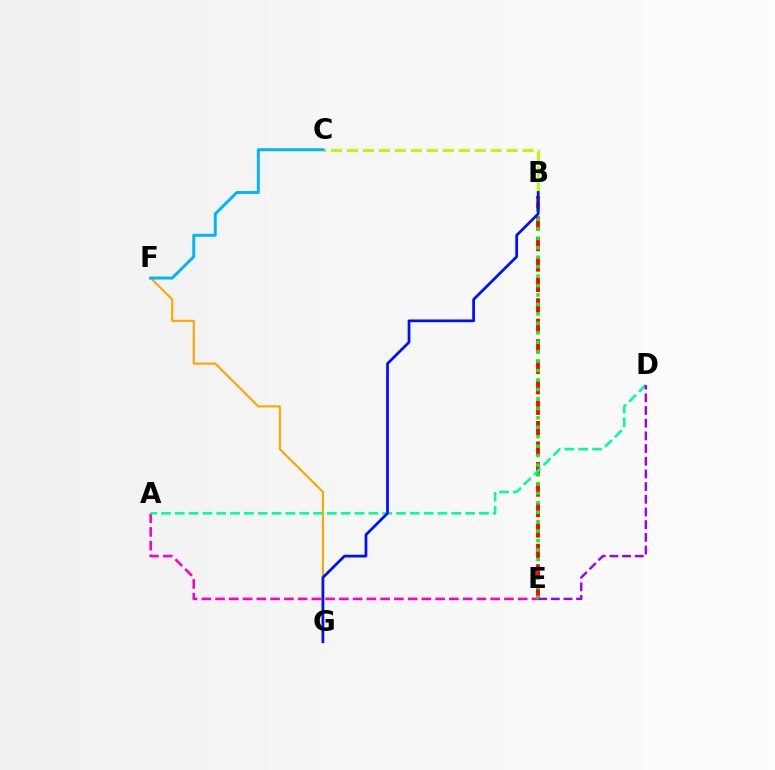{('A', 'E'): [{'color': '#ff00bd', 'line_style': 'dashed', 'thickness': 1.87}], ('F', 'G'): [{'color': '#ffa500', 'line_style': 'solid', 'thickness': 1.54}], ('B', 'C'): [{'color': '#b3ff00', 'line_style': 'dashed', 'thickness': 2.17}], ('B', 'E'): [{'color': '#ff0000', 'line_style': 'dashed', 'thickness': 2.78}, {'color': '#08ff00', 'line_style': 'dotted', 'thickness': 2.57}], ('A', 'D'): [{'color': '#00ff9d', 'line_style': 'dashed', 'thickness': 1.88}], ('D', 'E'): [{'color': '#9b00ff', 'line_style': 'dashed', 'thickness': 1.72}], ('B', 'G'): [{'color': '#0010ff', 'line_style': 'solid', 'thickness': 1.98}], ('C', 'F'): [{'color': '#00b5ff', 'line_style': 'solid', 'thickness': 2.14}]}